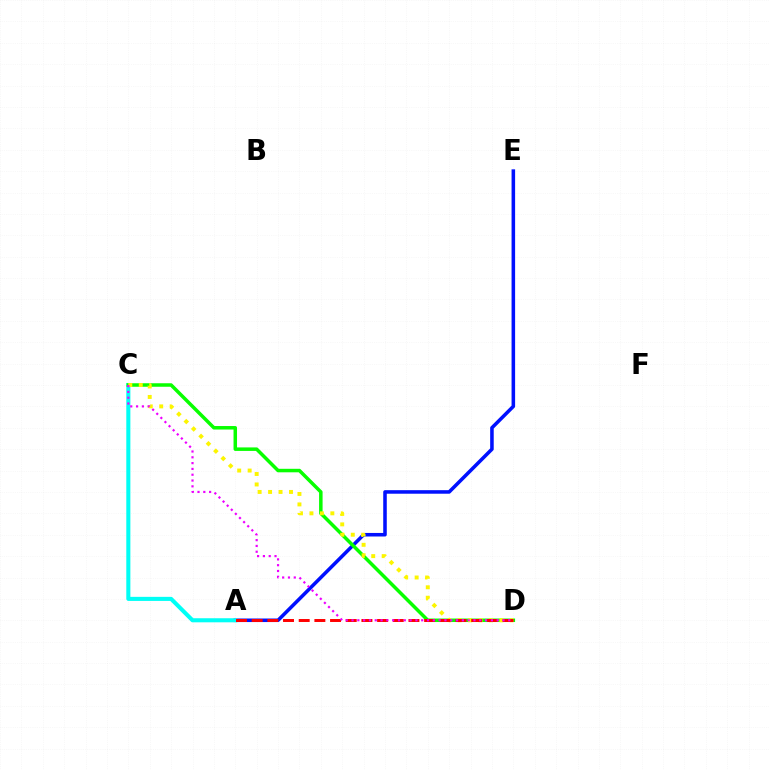{('A', 'E'): [{'color': '#0010ff', 'line_style': 'solid', 'thickness': 2.56}], ('A', 'C'): [{'color': '#00fff6', 'line_style': 'solid', 'thickness': 2.93}], ('C', 'D'): [{'color': '#08ff00', 'line_style': 'solid', 'thickness': 2.52}, {'color': '#fcf500', 'line_style': 'dotted', 'thickness': 2.84}, {'color': '#ee00ff', 'line_style': 'dotted', 'thickness': 1.58}], ('A', 'D'): [{'color': '#ff0000', 'line_style': 'dashed', 'thickness': 2.13}]}